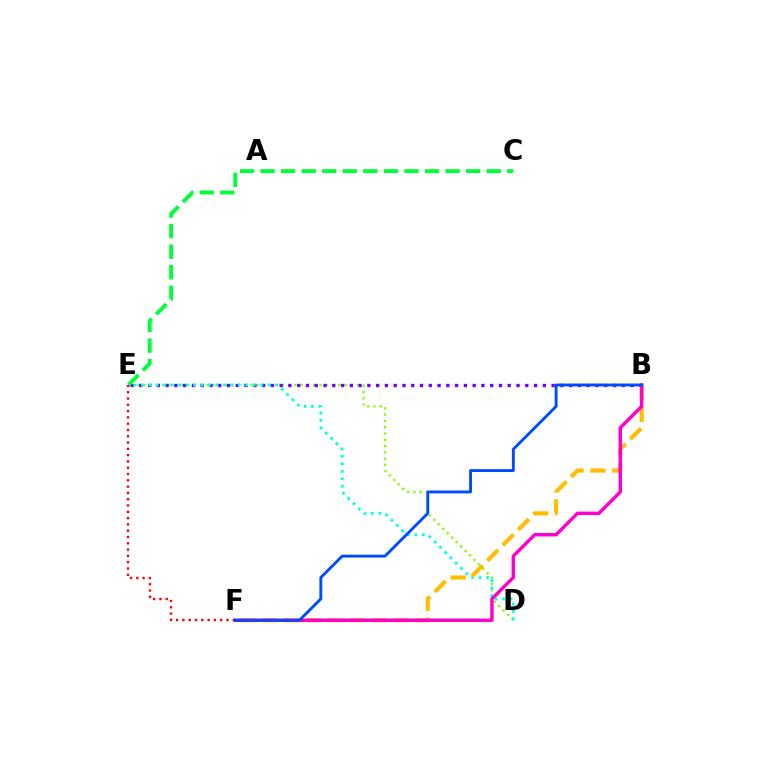{('D', 'E'): [{'color': '#84ff00', 'line_style': 'dotted', 'thickness': 1.71}, {'color': '#00fff6', 'line_style': 'dotted', 'thickness': 2.03}], ('B', 'E'): [{'color': '#7200ff', 'line_style': 'dotted', 'thickness': 2.38}], ('C', 'E'): [{'color': '#00ff39', 'line_style': 'dashed', 'thickness': 2.79}], ('B', 'F'): [{'color': '#ffbd00', 'line_style': 'dashed', 'thickness': 2.97}, {'color': '#ff00cf', 'line_style': 'solid', 'thickness': 2.47}, {'color': '#004bff', 'line_style': 'solid', 'thickness': 2.08}], ('E', 'F'): [{'color': '#ff0000', 'line_style': 'dotted', 'thickness': 1.71}]}